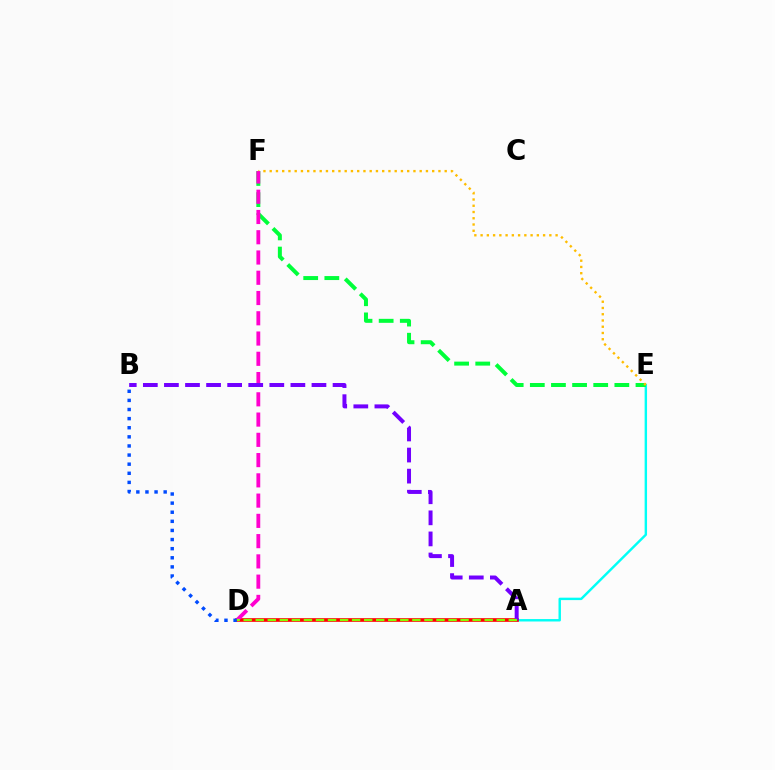{('A', 'E'): [{'color': '#00fff6', 'line_style': 'solid', 'thickness': 1.75}], ('E', 'F'): [{'color': '#00ff39', 'line_style': 'dashed', 'thickness': 2.87}, {'color': '#ffbd00', 'line_style': 'dotted', 'thickness': 1.7}], ('A', 'D'): [{'color': '#ff0000', 'line_style': 'solid', 'thickness': 2.63}, {'color': '#84ff00', 'line_style': 'dashed', 'thickness': 1.64}], ('D', 'F'): [{'color': '#ff00cf', 'line_style': 'dashed', 'thickness': 2.75}], ('A', 'B'): [{'color': '#7200ff', 'line_style': 'dashed', 'thickness': 2.86}], ('B', 'D'): [{'color': '#004bff', 'line_style': 'dotted', 'thickness': 2.48}]}